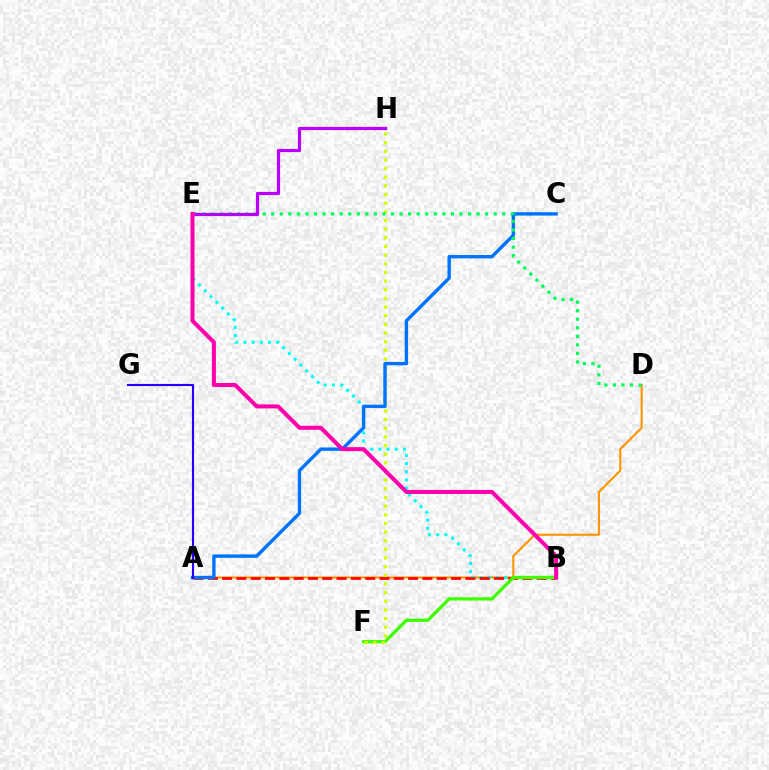{('A', 'D'): [{'color': '#ff9400', 'line_style': 'solid', 'thickness': 1.52}], ('B', 'E'): [{'color': '#00fff6', 'line_style': 'dotted', 'thickness': 2.22}, {'color': '#ff00ac', 'line_style': 'solid', 'thickness': 2.9}], ('A', 'B'): [{'color': '#ff0000', 'line_style': 'dashed', 'thickness': 1.94}], ('B', 'F'): [{'color': '#3dff00', 'line_style': 'solid', 'thickness': 2.34}], ('F', 'H'): [{'color': '#d1ff00', 'line_style': 'dotted', 'thickness': 2.35}], ('A', 'C'): [{'color': '#0074ff', 'line_style': 'solid', 'thickness': 2.44}], ('D', 'E'): [{'color': '#00ff5c', 'line_style': 'dotted', 'thickness': 2.32}], ('A', 'G'): [{'color': '#2500ff', 'line_style': 'solid', 'thickness': 1.54}], ('E', 'H'): [{'color': '#b900ff', 'line_style': 'solid', 'thickness': 2.31}]}